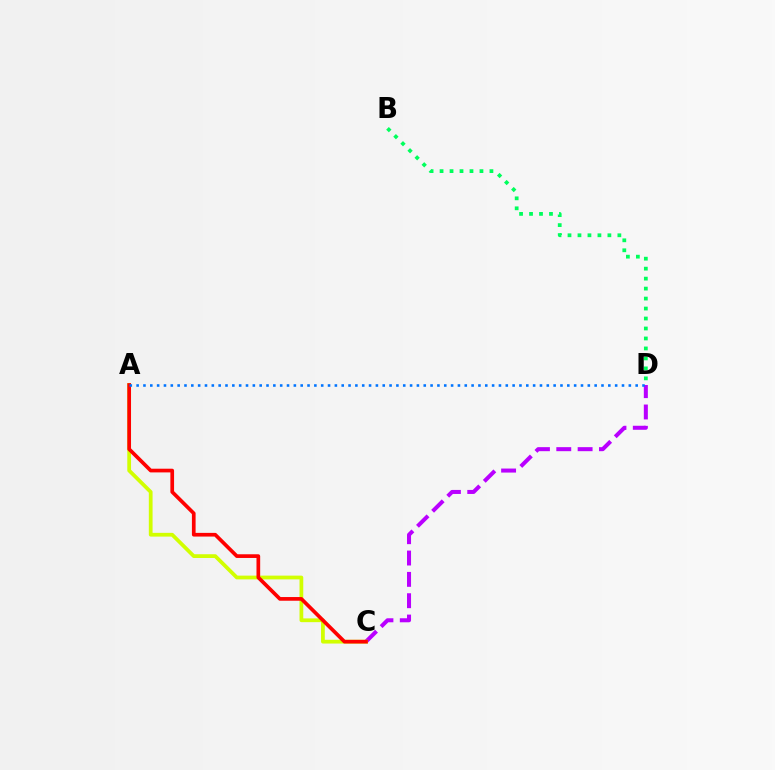{('C', 'D'): [{'color': '#b900ff', 'line_style': 'dashed', 'thickness': 2.9}], ('A', 'C'): [{'color': '#d1ff00', 'line_style': 'solid', 'thickness': 2.7}, {'color': '#ff0000', 'line_style': 'solid', 'thickness': 2.66}], ('B', 'D'): [{'color': '#00ff5c', 'line_style': 'dotted', 'thickness': 2.71}], ('A', 'D'): [{'color': '#0074ff', 'line_style': 'dotted', 'thickness': 1.86}]}